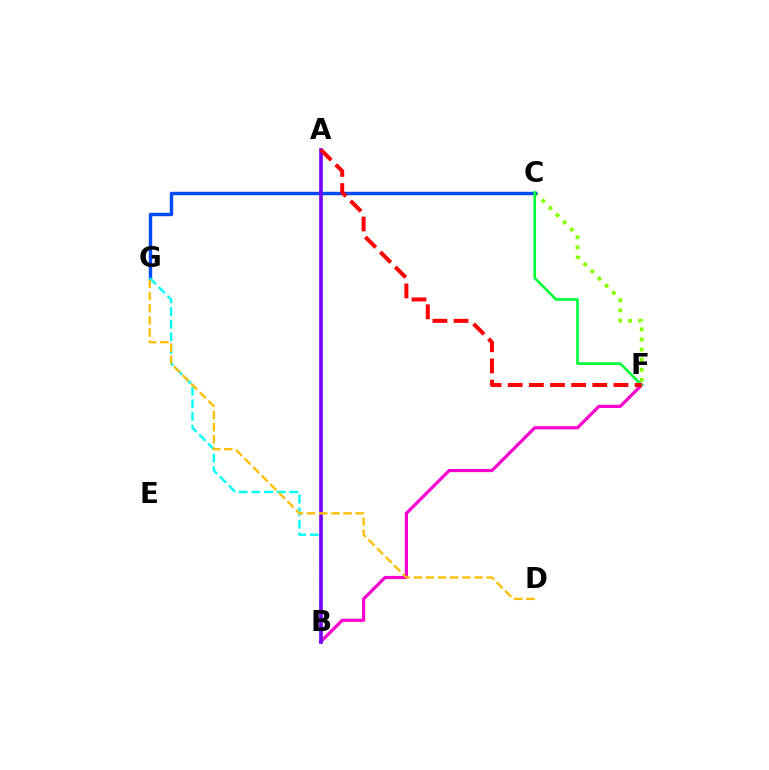{('C', 'F'): [{'color': '#84ff00', 'line_style': 'dotted', 'thickness': 2.74}, {'color': '#00ff39', 'line_style': 'solid', 'thickness': 1.92}], ('C', 'G'): [{'color': '#004bff', 'line_style': 'solid', 'thickness': 2.47}], ('B', 'F'): [{'color': '#ff00cf', 'line_style': 'solid', 'thickness': 2.31}], ('B', 'G'): [{'color': '#00fff6', 'line_style': 'dashed', 'thickness': 1.72}], ('A', 'B'): [{'color': '#7200ff', 'line_style': 'solid', 'thickness': 2.62}], ('D', 'G'): [{'color': '#ffbd00', 'line_style': 'dashed', 'thickness': 1.65}], ('A', 'F'): [{'color': '#ff0000', 'line_style': 'dashed', 'thickness': 2.87}]}